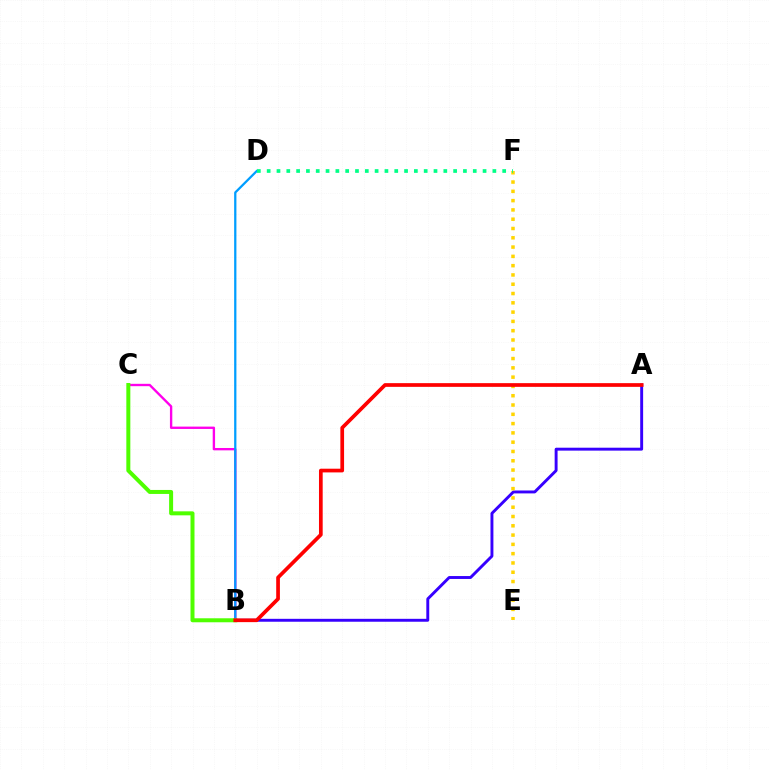{('A', 'B'): [{'color': '#3700ff', 'line_style': 'solid', 'thickness': 2.1}, {'color': '#ff0000', 'line_style': 'solid', 'thickness': 2.67}], ('E', 'F'): [{'color': '#ffd500', 'line_style': 'dotted', 'thickness': 2.52}], ('B', 'C'): [{'color': '#ff00ed', 'line_style': 'solid', 'thickness': 1.7}, {'color': '#4fff00', 'line_style': 'solid', 'thickness': 2.88}], ('B', 'D'): [{'color': '#009eff', 'line_style': 'solid', 'thickness': 1.63}], ('D', 'F'): [{'color': '#00ff86', 'line_style': 'dotted', 'thickness': 2.67}]}